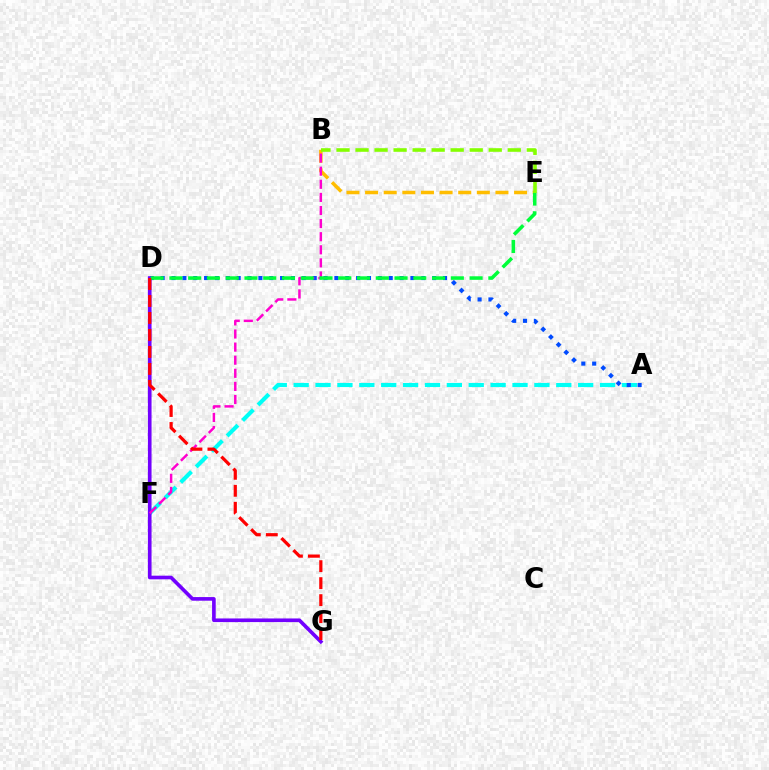{('A', 'F'): [{'color': '#00fff6', 'line_style': 'dashed', 'thickness': 2.97}], ('A', 'D'): [{'color': '#004bff', 'line_style': 'dotted', 'thickness': 2.95}], ('B', 'E'): [{'color': '#ffbd00', 'line_style': 'dashed', 'thickness': 2.53}, {'color': '#84ff00', 'line_style': 'dashed', 'thickness': 2.58}], ('D', 'G'): [{'color': '#7200ff', 'line_style': 'solid', 'thickness': 2.62}, {'color': '#ff0000', 'line_style': 'dashed', 'thickness': 2.31}], ('B', 'F'): [{'color': '#ff00cf', 'line_style': 'dashed', 'thickness': 1.78}], ('D', 'E'): [{'color': '#00ff39', 'line_style': 'dashed', 'thickness': 2.55}]}